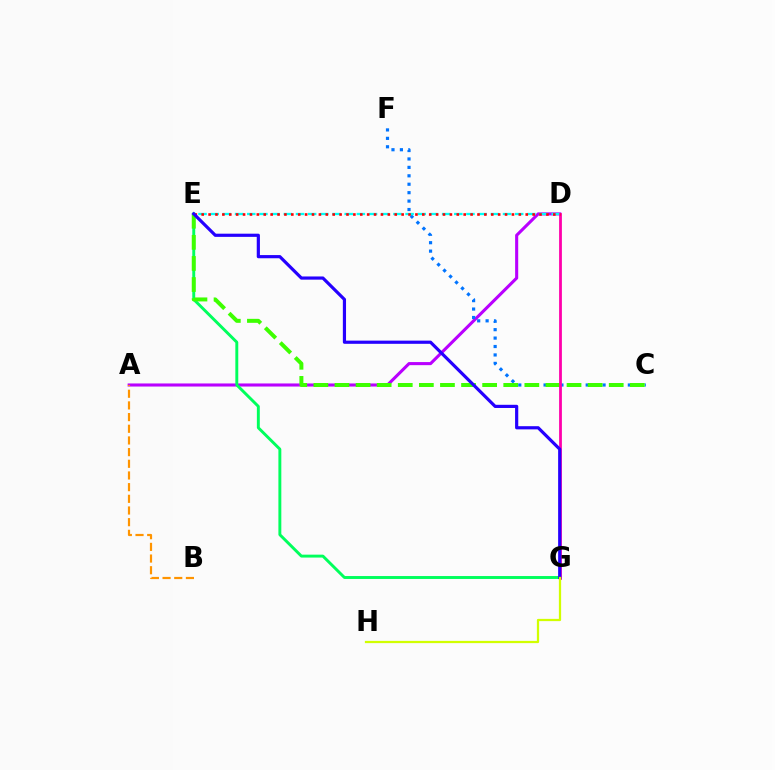{('A', 'D'): [{'color': '#b900ff', 'line_style': 'solid', 'thickness': 2.22}], ('E', 'G'): [{'color': '#00ff5c', 'line_style': 'solid', 'thickness': 2.1}, {'color': '#2500ff', 'line_style': 'solid', 'thickness': 2.29}], ('A', 'B'): [{'color': '#ff9400', 'line_style': 'dashed', 'thickness': 1.59}], ('C', 'F'): [{'color': '#0074ff', 'line_style': 'dotted', 'thickness': 2.29}], ('C', 'E'): [{'color': '#3dff00', 'line_style': 'dashed', 'thickness': 2.87}], ('D', 'E'): [{'color': '#00fff6', 'line_style': 'dashed', 'thickness': 1.65}, {'color': '#ff0000', 'line_style': 'dotted', 'thickness': 1.87}], ('D', 'G'): [{'color': '#ff00ac', 'line_style': 'solid', 'thickness': 2.01}], ('G', 'H'): [{'color': '#d1ff00', 'line_style': 'solid', 'thickness': 1.62}]}